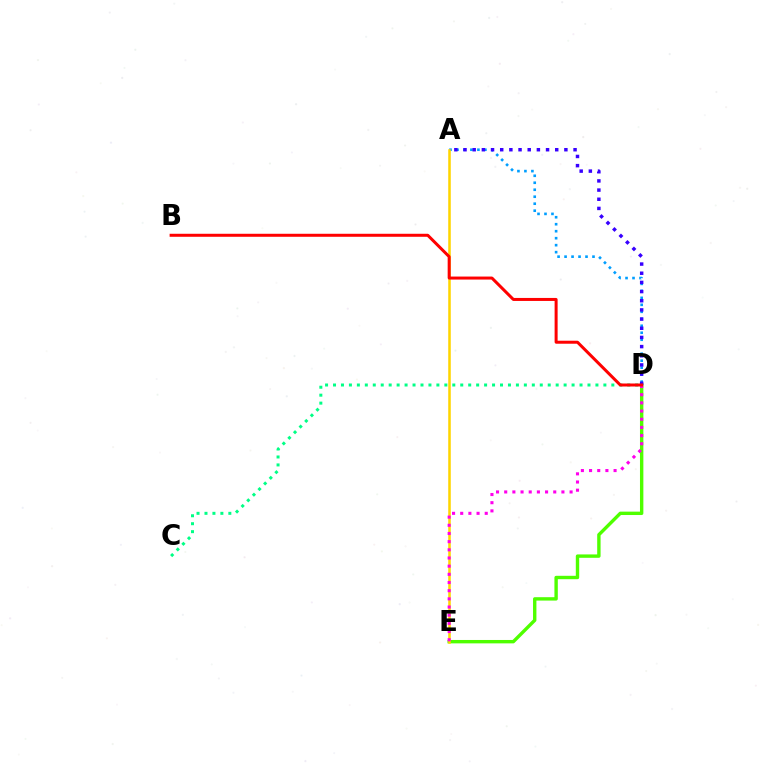{('D', 'E'): [{'color': '#4fff00', 'line_style': 'solid', 'thickness': 2.44}, {'color': '#ff00ed', 'line_style': 'dotted', 'thickness': 2.22}], ('A', 'D'): [{'color': '#009eff', 'line_style': 'dotted', 'thickness': 1.9}, {'color': '#3700ff', 'line_style': 'dotted', 'thickness': 2.49}], ('A', 'E'): [{'color': '#ffd500', 'line_style': 'solid', 'thickness': 1.84}], ('C', 'D'): [{'color': '#00ff86', 'line_style': 'dotted', 'thickness': 2.16}], ('B', 'D'): [{'color': '#ff0000', 'line_style': 'solid', 'thickness': 2.16}]}